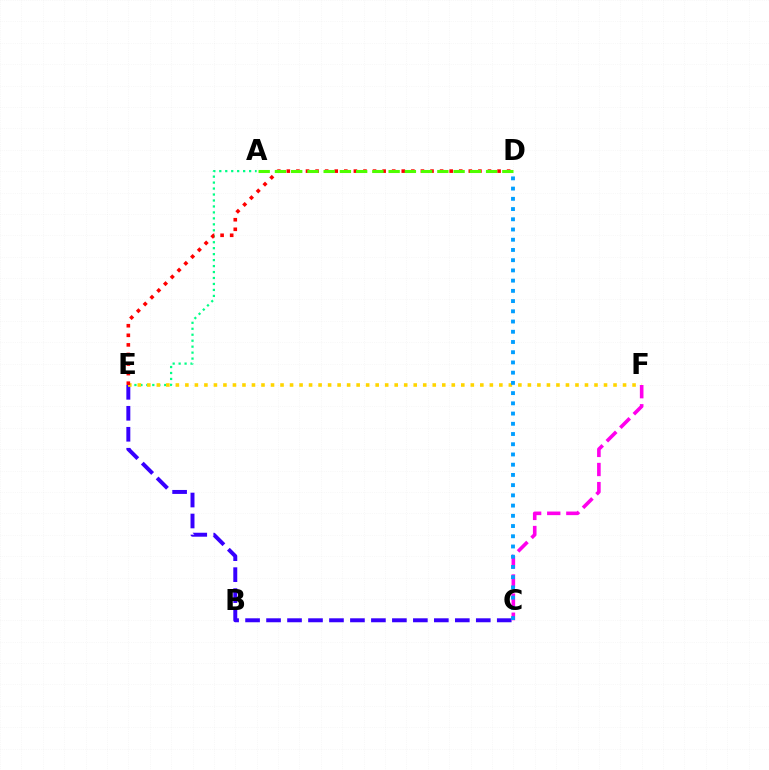{('C', 'E'): [{'color': '#3700ff', 'line_style': 'dashed', 'thickness': 2.85}], ('A', 'E'): [{'color': '#00ff86', 'line_style': 'dotted', 'thickness': 1.62}], ('E', 'F'): [{'color': '#ffd500', 'line_style': 'dotted', 'thickness': 2.59}], ('D', 'E'): [{'color': '#ff0000', 'line_style': 'dotted', 'thickness': 2.6}], ('A', 'D'): [{'color': '#4fff00', 'line_style': 'dashed', 'thickness': 2.21}], ('C', 'F'): [{'color': '#ff00ed', 'line_style': 'dashed', 'thickness': 2.6}], ('C', 'D'): [{'color': '#009eff', 'line_style': 'dotted', 'thickness': 2.78}]}